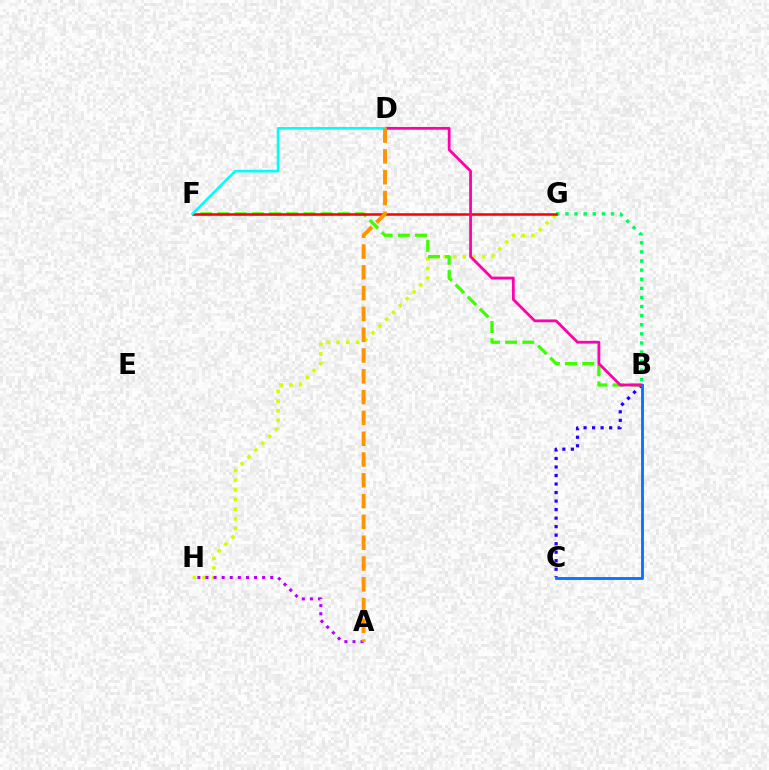{('B', 'C'): [{'color': '#2500ff', 'line_style': 'dotted', 'thickness': 2.32}, {'color': '#0074ff', 'line_style': 'solid', 'thickness': 2.03}], ('G', 'H'): [{'color': '#d1ff00', 'line_style': 'dotted', 'thickness': 2.63}], ('A', 'H'): [{'color': '#b900ff', 'line_style': 'dotted', 'thickness': 2.2}], ('B', 'F'): [{'color': '#3dff00', 'line_style': 'dashed', 'thickness': 2.34}], ('B', 'G'): [{'color': '#00ff5c', 'line_style': 'dotted', 'thickness': 2.47}], ('F', 'G'): [{'color': '#ff0000', 'line_style': 'solid', 'thickness': 1.82}], ('B', 'D'): [{'color': '#ff00ac', 'line_style': 'solid', 'thickness': 2.0}], ('D', 'F'): [{'color': '#00fff6', 'line_style': 'solid', 'thickness': 1.91}], ('A', 'D'): [{'color': '#ff9400', 'line_style': 'dashed', 'thickness': 2.83}]}